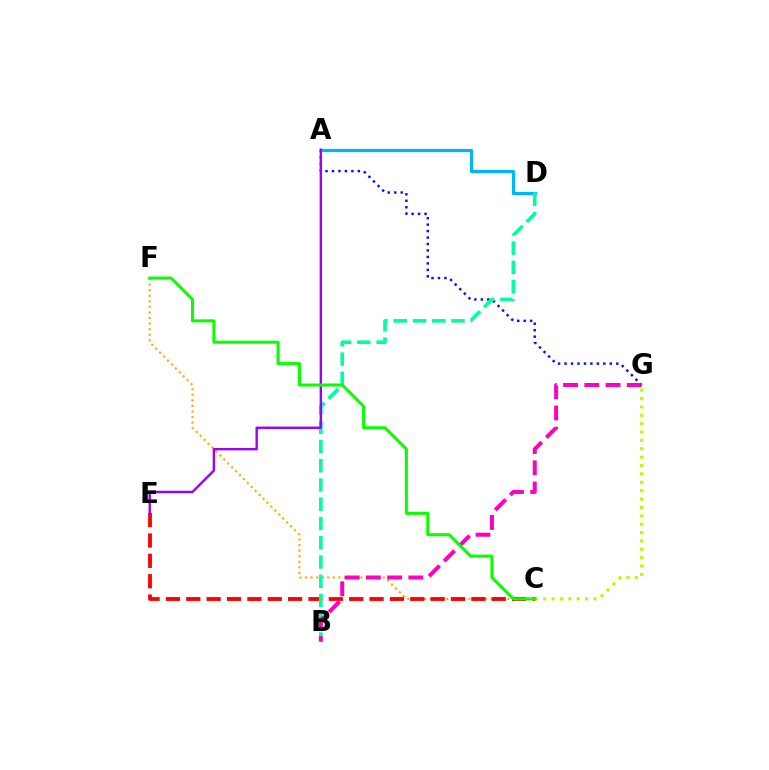{('A', 'G'): [{'color': '#0010ff', 'line_style': 'dotted', 'thickness': 1.76}], ('C', 'F'): [{'color': '#ffa500', 'line_style': 'dotted', 'thickness': 1.51}, {'color': '#08ff00', 'line_style': 'solid', 'thickness': 2.17}], ('C', 'E'): [{'color': '#ff0000', 'line_style': 'dashed', 'thickness': 2.77}], ('A', 'D'): [{'color': '#00b5ff', 'line_style': 'solid', 'thickness': 2.29}], ('B', 'D'): [{'color': '#00ff9d', 'line_style': 'dashed', 'thickness': 2.62}], ('A', 'E'): [{'color': '#9b00ff', 'line_style': 'solid', 'thickness': 1.72}], ('B', 'G'): [{'color': '#ff00bd', 'line_style': 'dashed', 'thickness': 2.88}], ('C', 'G'): [{'color': '#b3ff00', 'line_style': 'dotted', 'thickness': 2.28}]}